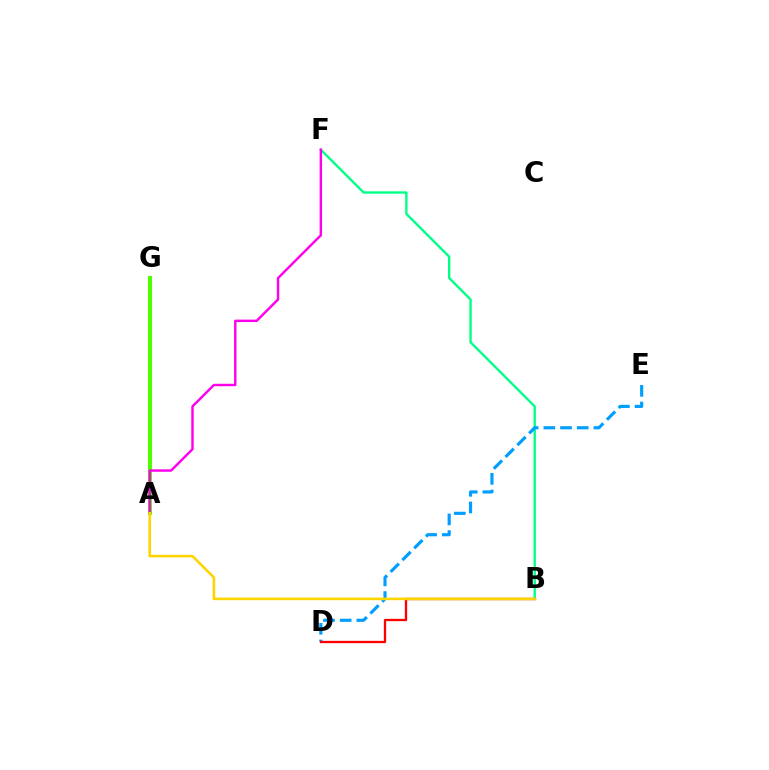{('A', 'G'): [{'color': '#3700ff', 'line_style': 'dashed', 'thickness': 2.04}, {'color': '#4fff00', 'line_style': 'solid', 'thickness': 2.91}], ('B', 'F'): [{'color': '#00ff86', 'line_style': 'solid', 'thickness': 1.7}], ('D', 'E'): [{'color': '#009eff', 'line_style': 'dashed', 'thickness': 2.27}], ('B', 'D'): [{'color': '#ff0000', 'line_style': 'solid', 'thickness': 1.66}], ('A', 'F'): [{'color': '#ff00ed', 'line_style': 'solid', 'thickness': 1.75}], ('A', 'B'): [{'color': '#ffd500', 'line_style': 'solid', 'thickness': 1.86}]}